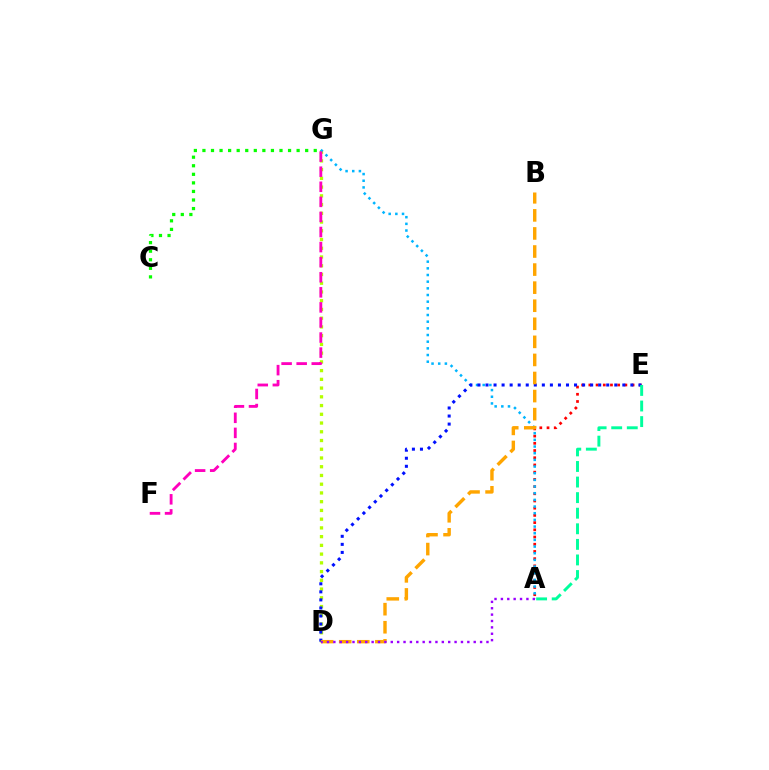{('A', 'E'): [{'color': '#ff0000', 'line_style': 'dotted', 'thickness': 1.96}, {'color': '#00ff9d', 'line_style': 'dashed', 'thickness': 2.12}], ('D', 'G'): [{'color': '#b3ff00', 'line_style': 'dotted', 'thickness': 2.37}], ('A', 'G'): [{'color': '#00b5ff', 'line_style': 'dotted', 'thickness': 1.81}], ('C', 'G'): [{'color': '#08ff00', 'line_style': 'dotted', 'thickness': 2.33}], ('F', 'G'): [{'color': '#ff00bd', 'line_style': 'dashed', 'thickness': 2.05}], ('D', 'E'): [{'color': '#0010ff', 'line_style': 'dotted', 'thickness': 2.19}], ('B', 'D'): [{'color': '#ffa500', 'line_style': 'dashed', 'thickness': 2.45}], ('A', 'D'): [{'color': '#9b00ff', 'line_style': 'dotted', 'thickness': 1.73}]}